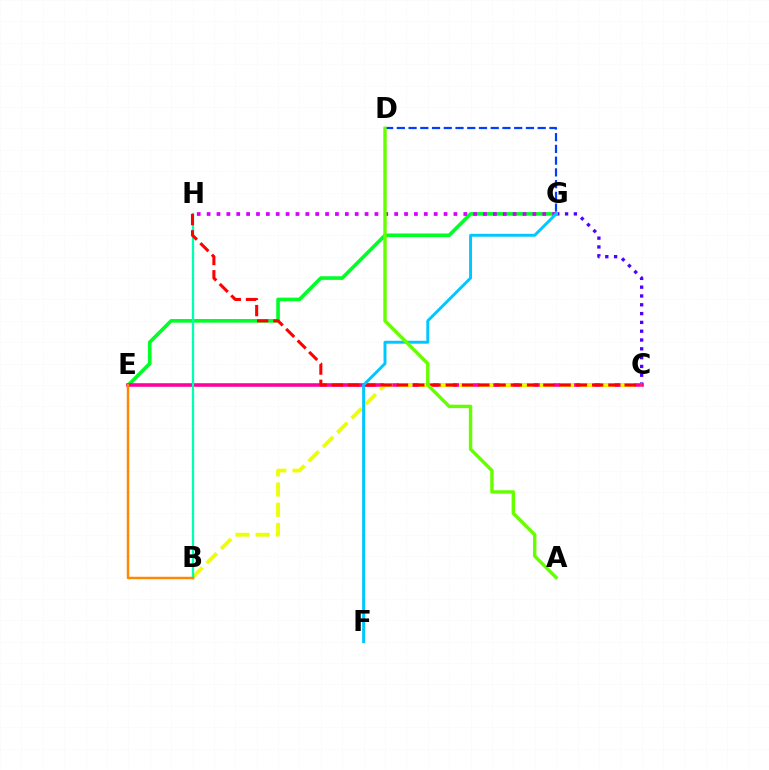{('C', 'G'): [{'color': '#4f00ff', 'line_style': 'dotted', 'thickness': 2.39}], ('E', 'G'): [{'color': '#00ff27', 'line_style': 'solid', 'thickness': 2.61}], ('C', 'E'): [{'color': '#ff00a0', 'line_style': 'solid', 'thickness': 2.58}], ('D', 'G'): [{'color': '#003fff', 'line_style': 'dashed', 'thickness': 1.59}], ('B', 'C'): [{'color': '#eeff00', 'line_style': 'dashed', 'thickness': 2.74}], ('B', 'H'): [{'color': '#00ffaf', 'line_style': 'solid', 'thickness': 1.65}], ('G', 'H'): [{'color': '#d600ff', 'line_style': 'dotted', 'thickness': 2.68}], ('B', 'E'): [{'color': '#ff8800', 'line_style': 'solid', 'thickness': 1.78}], ('C', 'H'): [{'color': '#ff0000', 'line_style': 'dashed', 'thickness': 2.21}], ('F', 'G'): [{'color': '#00c7ff', 'line_style': 'solid', 'thickness': 2.12}], ('A', 'D'): [{'color': '#66ff00', 'line_style': 'solid', 'thickness': 2.47}]}